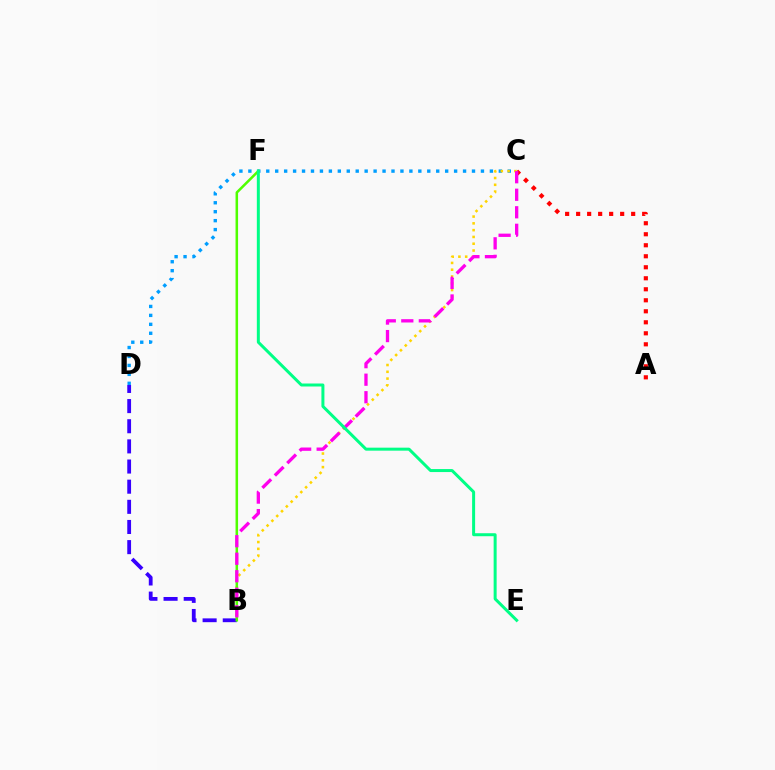{('B', 'D'): [{'color': '#3700ff', 'line_style': 'dashed', 'thickness': 2.74}], ('C', 'D'): [{'color': '#009eff', 'line_style': 'dotted', 'thickness': 2.43}], ('A', 'C'): [{'color': '#ff0000', 'line_style': 'dotted', 'thickness': 2.99}], ('B', 'C'): [{'color': '#ffd500', 'line_style': 'dotted', 'thickness': 1.84}, {'color': '#ff00ed', 'line_style': 'dashed', 'thickness': 2.38}], ('B', 'F'): [{'color': '#4fff00', 'line_style': 'solid', 'thickness': 1.83}], ('E', 'F'): [{'color': '#00ff86', 'line_style': 'solid', 'thickness': 2.16}]}